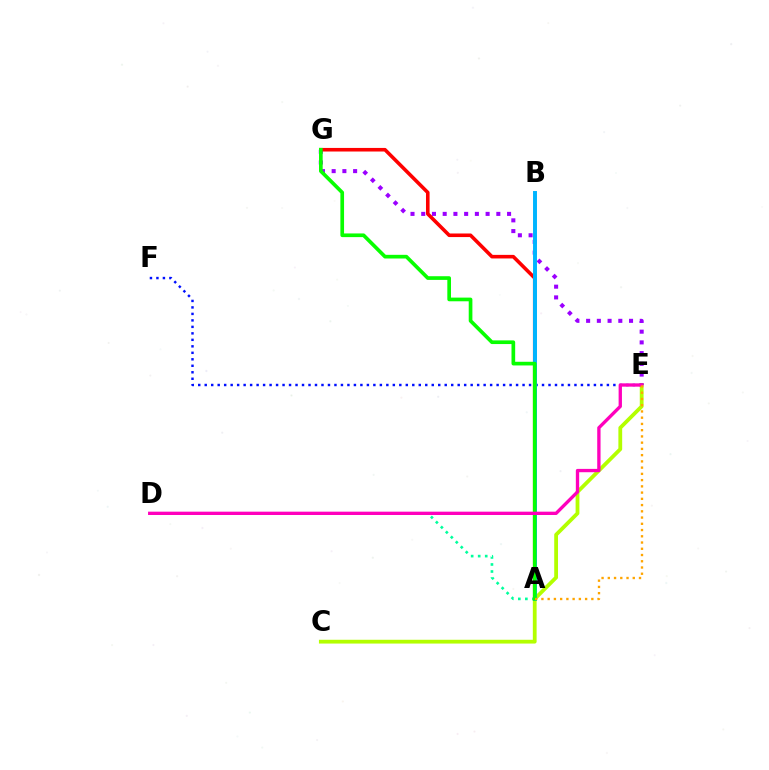{('E', 'F'): [{'color': '#0010ff', 'line_style': 'dotted', 'thickness': 1.76}], ('A', 'D'): [{'color': '#00ff9d', 'line_style': 'dotted', 'thickness': 1.91}], ('C', 'E'): [{'color': '#b3ff00', 'line_style': 'solid', 'thickness': 2.73}], ('E', 'G'): [{'color': '#9b00ff', 'line_style': 'dotted', 'thickness': 2.92}], ('A', 'G'): [{'color': '#ff0000', 'line_style': 'solid', 'thickness': 2.58}, {'color': '#08ff00', 'line_style': 'solid', 'thickness': 2.65}], ('A', 'B'): [{'color': '#00b5ff', 'line_style': 'solid', 'thickness': 2.84}], ('D', 'E'): [{'color': '#ff00bd', 'line_style': 'solid', 'thickness': 2.4}], ('A', 'E'): [{'color': '#ffa500', 'line_style': 'dotted', 'thickness': 1.7}]}